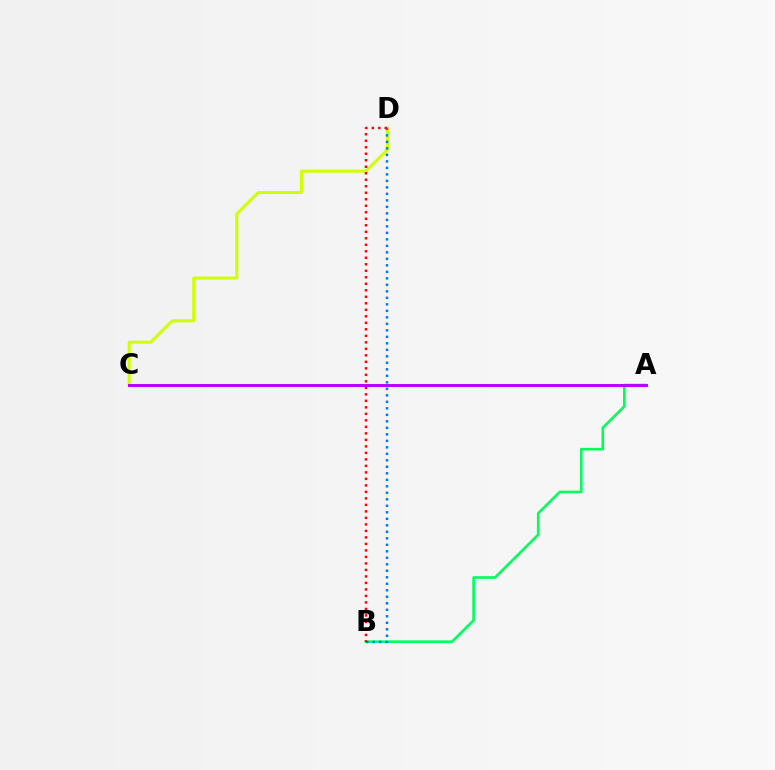{('A', 'B'): [{'color': '#00ff5c', 'line_style': 'solid', 'thickness': 1.89}], ('C', 'D'): [{'color': '#d1ff00', 'line_style': 'solid', 'thickness': 2.18}], ('B', 'D'): [{'color': '#0074ff', 'line_style': 'dotted', 'thickness': 1.77}, {'color': '#ff0000', 'line_style': 'dotted', 'thickness': 1.77}], ('A', 'C'): [{'color': '#b900ff', 'line_style': 'solid', 'thickness': 2.11}]}